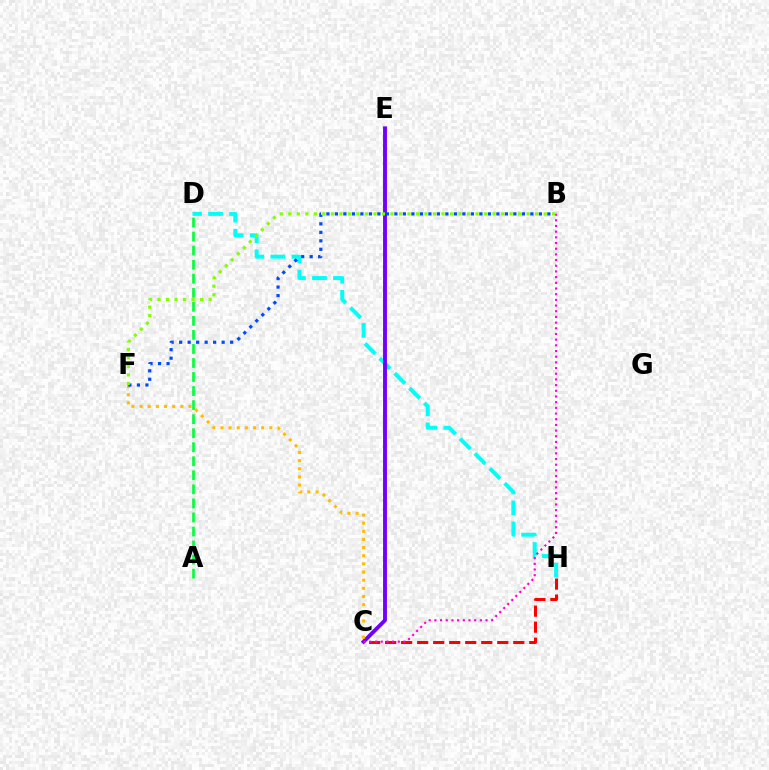{('C', 'H'): [{'color': '#ff0000', 'line_style': 'dashed', 'thickness': 2.18}], ('D', 'H'): [{'color': '#00fff6', 'line_style': 'dashed', 'thickness': 2.85}], ('C', 'E'): [{'color': '#7200ff', 'line_style': 'solid', 'thickness': 2.8}], ('C', 'F'): [{'color': '#ffbd00', 'line_style': 'dotted', 'thickness': 2.22}], ('B', 'F'): [{'color': '#004bff', 'line_style': 'dotted', 'thickness': 2.31}, {'color': '#84ff00', 'line_style': 'dotted', 'thickness': 2.31}], ('A', 'D'): [{'color': '#00ff39', 'line_style': 'dashed', 'thickness': 1.91}], ('B', 'C'): [{'color': '#ff00cf', 'line_style': 'dotted', 'thickness': 1.54}]}